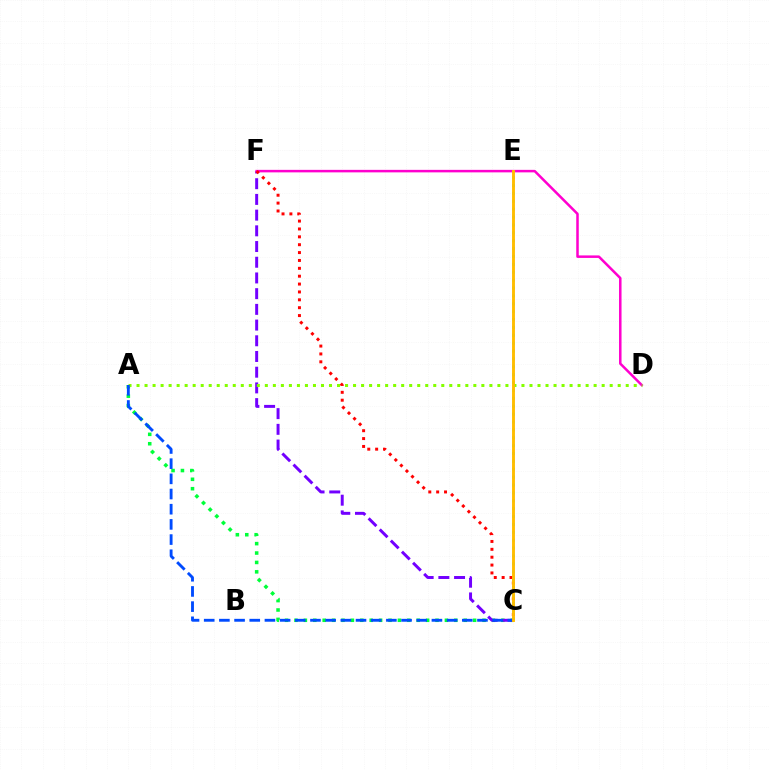{('A', 'C'): [{'color': '#00ff39', 'line_style': 'dotted', 'thickness': 2.55}, {'color': '#004bff', 'line_style': 'dashed', 'thickness': 2.06}], ('C', 'F'): [{'color': '#7200ff', 'line_style': 'dashed', 'thickness': 2.13}, {'color': '#ff0000', 'line_style': 'dotted', 'thickness': 2.14}], ('D', 'F'): [{'color': '#ff00cf', 'line_style': 'solid', 'thickness': 1.81}], ('A', 'D'): [{'color': '#84ff00', 'line_style': 'dotted', 'thickness': 2.18}], ('C', 'E'): [{'color': '#00fff6', 'line_style': 'dotted', 'thickness': 2.14}, {'color': '#ffbd00', 'line_style': 'solid', 'thickness': 2.09}]}